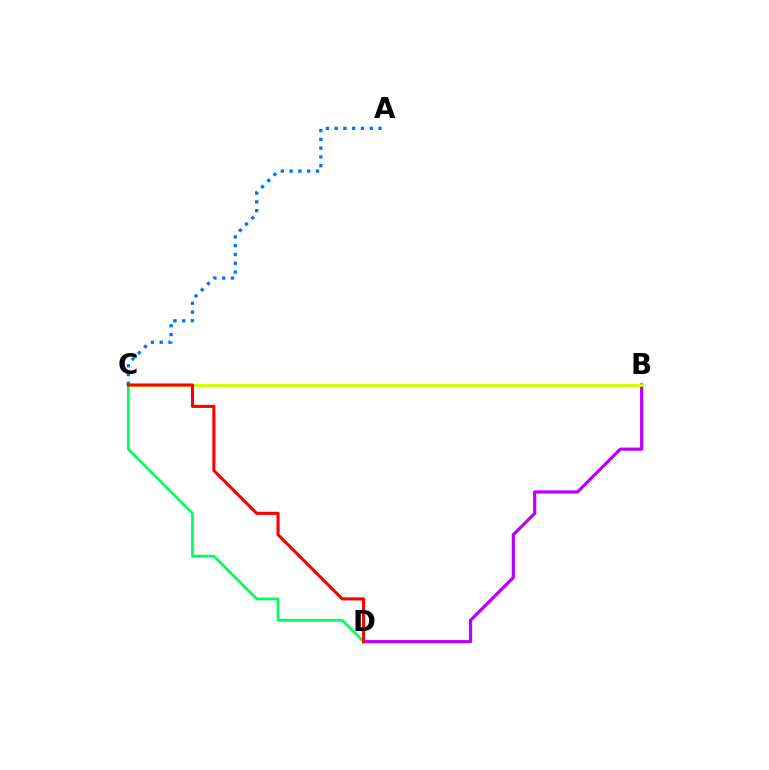{('B', 'D'): [{'color': '#b900ff', 'line_style': 'solid', 'thickness': 2.29}], ('B', 'C'): [{'color': '#d1ff00', 'line_style': 'solid', 'thickness': 2.08}], ('C', 'D'): [{'color': '#00ff5c', 'line_style': 'solid', 'thickness': 1.97}, {'color': '#ff0000', 'line_style': 'solid', 'thickness': 2.22}], ('A', 'C'): [{'color': '#0074ff', 'line_style': 'dotted', 'thickness': 2.39}]}